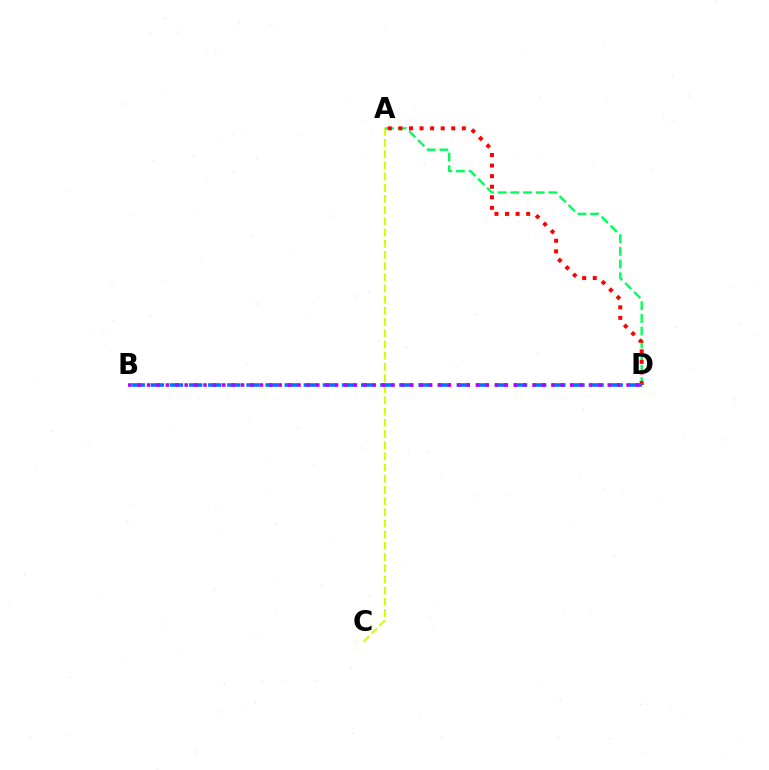{('A', 'C'): [{'color': '#d1ff00', 'line_style': 'dashed', 'thickness': 1.52}], ('A', 'D'): [{'color': '#00ff5c', 'line_style': 'dashed', 'thickness': 1.72}, {'color': '#ff0000', 'line_style': 'dotted', 'thickness': 2.87}], ('B', 'D'): [{'color': '#0074ff', 'line_style': 'dashed', 'thickness': 2.6}, {'color': '#b900ff', 'line_style': 'dotted', 'thickness': 2.55}]}